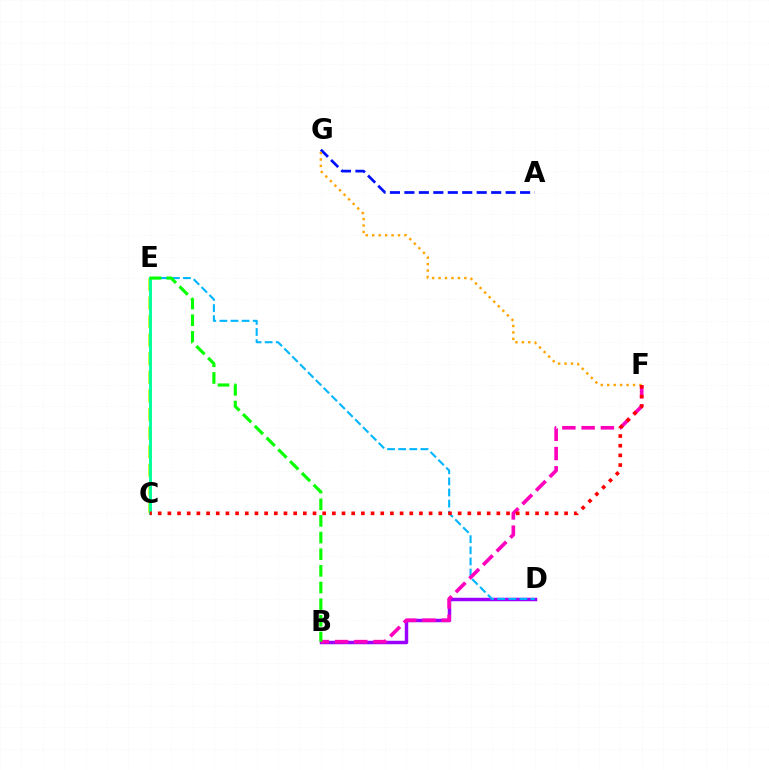{('B', 'D'): [{'color': '#9b00ff', 'line_style': 'solid', 'thickness': 2.49}], ('A', 'G'): [{'color': '#0010ff', 'line_style': 'dashed', 'thickness': 1.96}], ('C', 'E'): [{'color': '#b3ff00', 'line_style': 'dashed', 'thickness': 2.52}, {'color': '#00ff9d', 'line_style': 'solid', 'thickness': 2.09}], ('D', 'E'): [{'color': '#00b5ff', 'line_style': 'dashed', 'thickness': 1.51}], ('F', 'G'): [{'color': '#ffa500', 'line_style': 'dotted', 'thickness': 1.75}], ('B', 'F'): [{'color': '#ff00bd', 'line_style': 'dashed', 'thickness': 2.62}], ('C', 'F'): [{'color': '#ff0000', 'line_style': 'dotted', 'thickness': 2.63}], ('B', 'E'): [{'color': '#08ff00', 'line_style': 'dashed', 'thickness': 2.26}]}